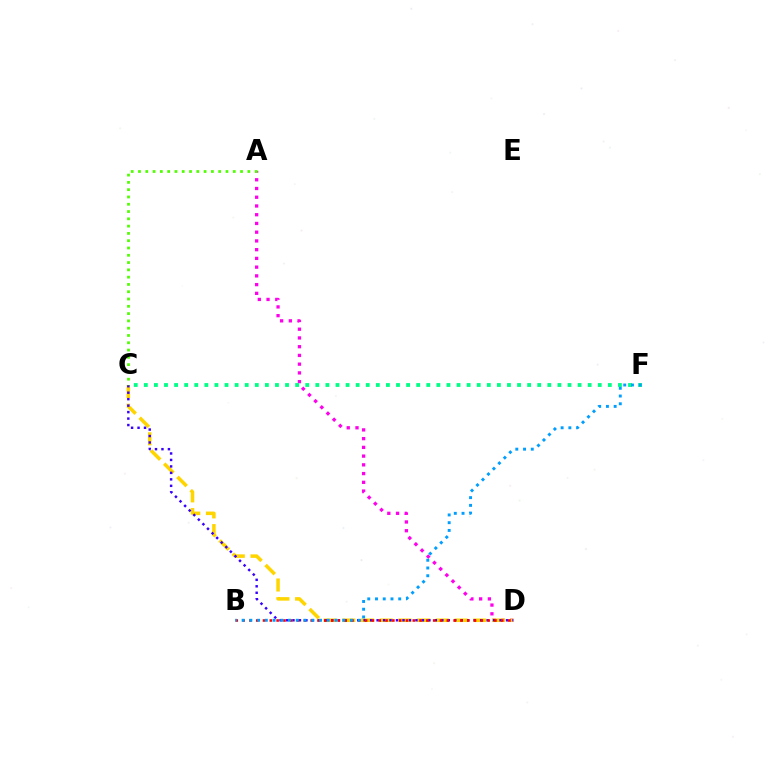{('A', 'D'): [{'color': '#ff00ed', 'line_style': 'dotted', 'thickness': 2.37}], ('C', 'F'): [{'color': '#00ff86', 'line_style': 'dotted', 'thickness': 2.74}], ('C', 'D'): [{'color': '#ffd500', 'line_style': 'dashed', 'thickness': 2.54}, {'color': '#3700ff', 'line_style': 'dotted', 'thickness': 1.76}], ('B', 'D'): [{'color': '#ff0000', 'line_style': 'dotted', 'thickness': 1.85}], ('B', 'F'): [{'color': '#009eff', 'line_style': 'dotted', 'thickness': 2.1}], ('A', 'C'): [{'color': '#4fff00', 'line_style': 'dotted', 'thickness': 1.98}]}